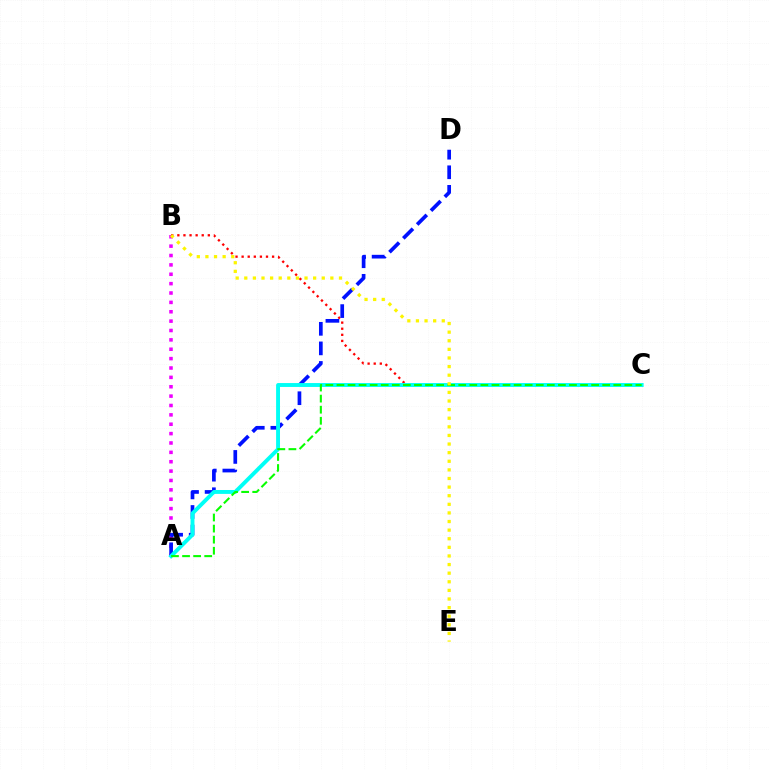{('A', 'B'): [{'color': '#ee00ff', 'line_style': 'dotted', 'thickness': 2.55}], ('B', 'C'): [{'color': '#ff0000', 'line_style': 'dotted', 'thickness': 1.66}], ('A', 'D'): [{'color': '#0010ff', 'line_style': 'dashed', 'thickness': 2.66}], ('A', 'C'): [{'color': '#00fff6', 'line_style': 'solid', 'thickness': 2.81}, {'color': '#08ff00', 'line_style': 'dashed', 'thickness': 1.5}], ('B', 'E'): [{'color': '#fcf500', 'line_style': 'dotted', 'thickness': 2.34}]}